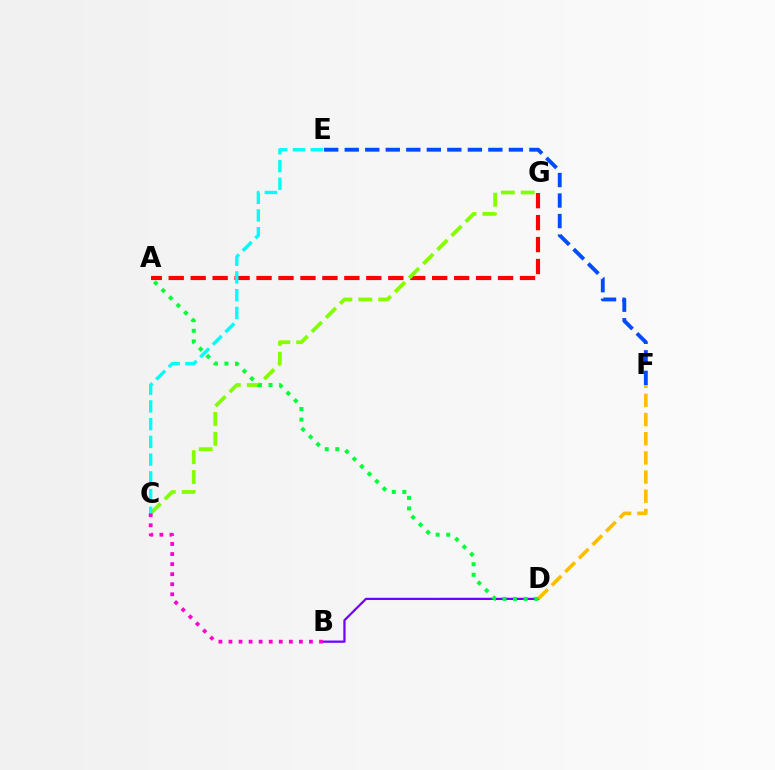{('A', 'G'): [{'color': '#ff0000', 'line_style': 'dashed', 'thickness': 2.98}], ('C', 'G'): [{'color': '#84ff00', 'line_style': 'dashed', 'thickness': 2.71}], ('E', 'F'): [{'color': '#004bff', 'line_style': 'dashed', 'thickness': 2.79}], ('B', 'D'): [{'color': '#7200ff', 'line_style': 'solid', 'thickness': 1.62}], ('D', 'F'): [{'color': '#ffbd00', 'line_style': 'dashed', 'thickness': 2.6}], ('C', 'E'): [{'color': '#00fff6', 'line_style': 'dashed', 'thickness': 2.41}], ('A', 'D'): [{'color': '#00ff39', 'line_style': 'dotted', 'thickness': 2.88}], ('B', 'C'): [{'color': '#ff00cf', 'line_style': 'dotted', 'thickness': 2.73}]}